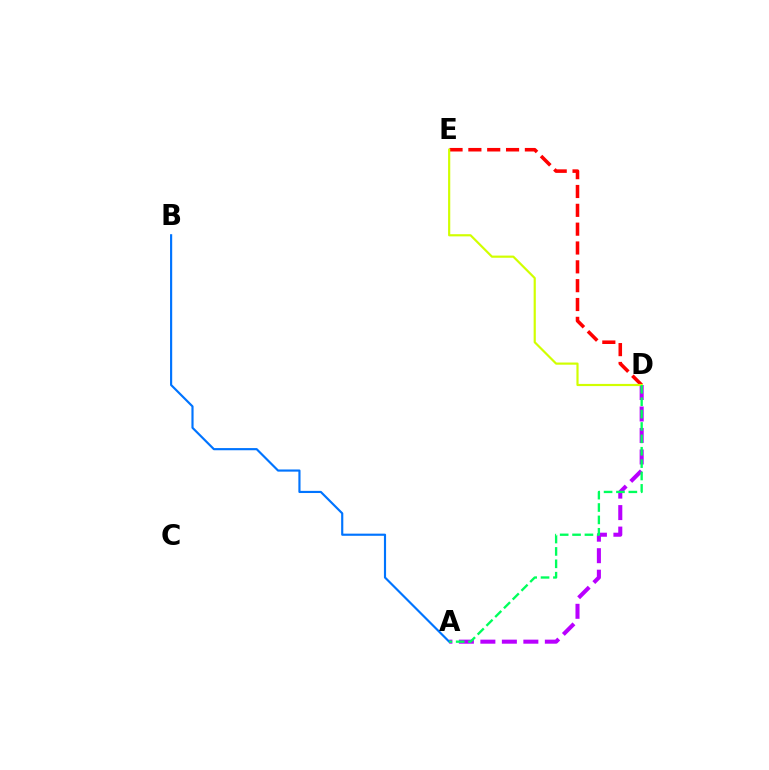{('A', 'D'): [{'color': '#b900ff', 'line_style': 'dashed', 'thickness': 2.92}, {'color': '#00ff5c', 'line_style': 'dashed', 'thickness': 1.68}], ('A', 'B'): [{'color': '#0074ff', 'line_style': 'solid', 'thickness': 1.55}], ('D', 'E'): [{'color': '#ff0000', 'line_style': 'dashed', 'thickness': 2.56}, {'color': '#d1ff00', 'line_style': 'solid', 'thickness': 1.57}]}